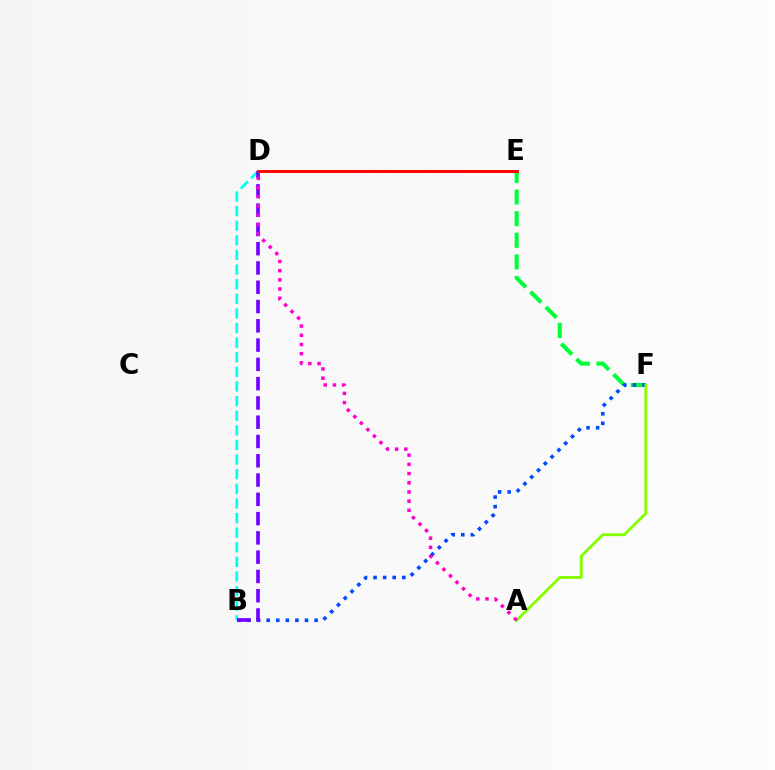{('B', 'D'): [{'color': '#00fff6', 'line_style': 'dashed', 'thickness': 1.99}, {'color': '#7200ff', 'line_style': 'dashed', 'thickness': 2.62}], ('E', 'F'): [{'color': '#00ff39', 'line_style': 'dashed', 'thickness': 2.94}], ('B', 'F'): [{'color': '#004bff', 'line_style': 'dotted', 'thickness': 2.6}], ('A', 'F'): [{'color': '#84ff00', 'line_style': 'solid', 'thickness': 2.06}], ('A', 'D'): [{'color': '#ff00cf', 'line_style': 'dotted', 'thickness': 2.5}], ('D', 'E'): [{'color': '#ffbd00', 'line_style': 'dashed', 'thickness': 1.86}, {'color': '#ff0000', 'line_style': 'solid', 'thickness': 2.09}]}